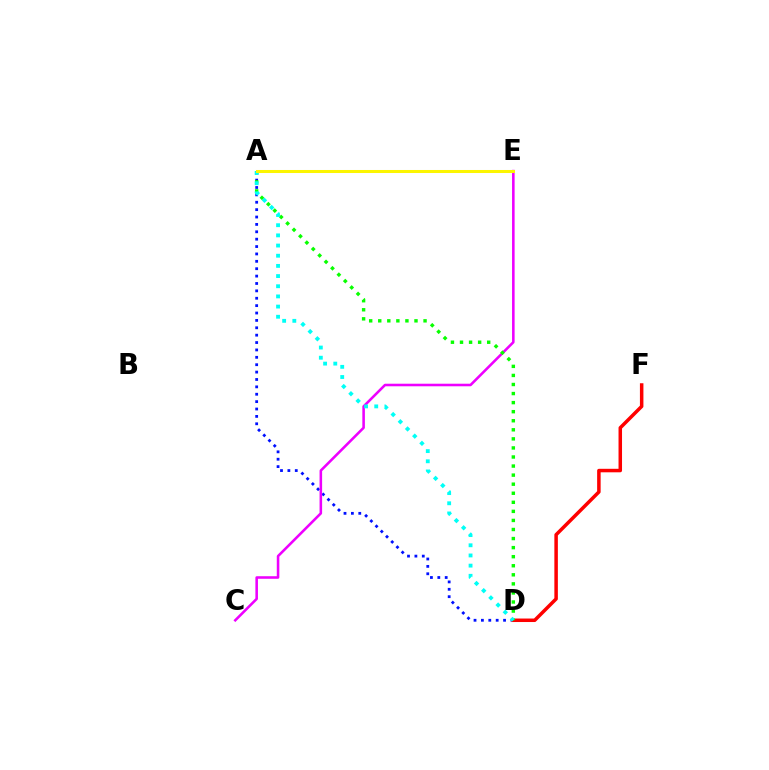{('A', 'D'): [{'color': '#0010ff', 'line_style': 'dotted', 'thickness': 2.01}, {'color': '#08ff00', 'line_style': 'dotted', 'thickness': 2.46}, {'color': '#00fff6', 'line_style': 'dotted', 'thickness': 2.76}], ('C', 'E'): [{'color': '#ee00ff', 'line_style': 'solid', 'thickness': 1.85}], ('D', 'F'): [{'color': '#ff0000', 'line_style': 'solid', 'thickness': 2.52}], ('A', 'E'): [{'color': '#fcf500', 'line_style': 'solid', 'thickness': 2.18}]}